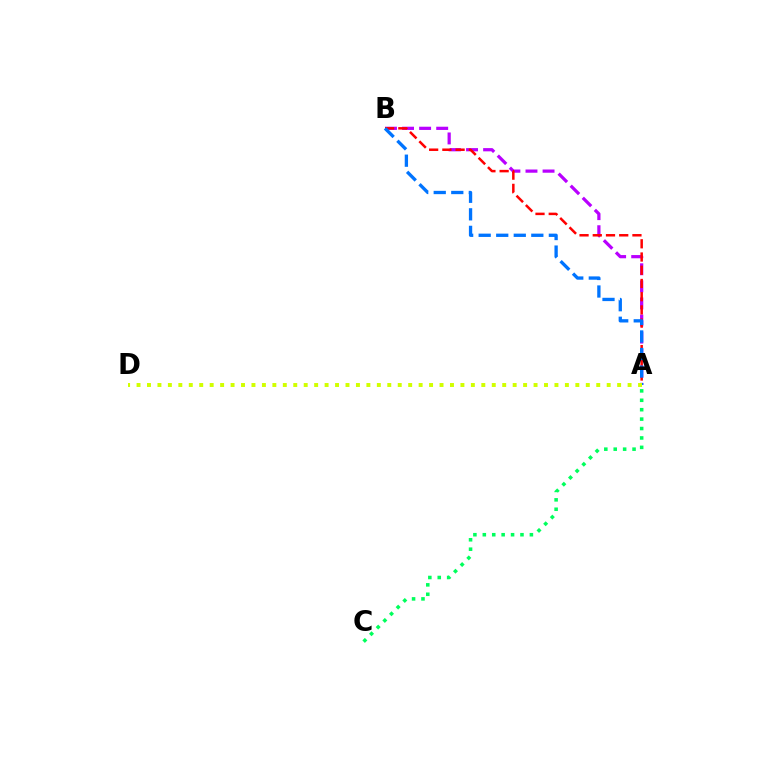{('A', 'B'): [{'color': '#b900ff', 'line_style': 'dashed', 'thickness': 2.32}, {'color': '#ff0000', 'line_style': 'dashed', 'thickness': 1.8}, {'color': '#0074ff', 'line_style': 'dashed', 'thickness': 2.38}], ('A', 'C'): [{'color': '#00ff5c', 'line_style': 'dotted', 'thickness': 2.56}], ('A', 'D'): [{'color': '#d1ff00', 'line_style': 'dotted', 'thickness': 2.84}]}